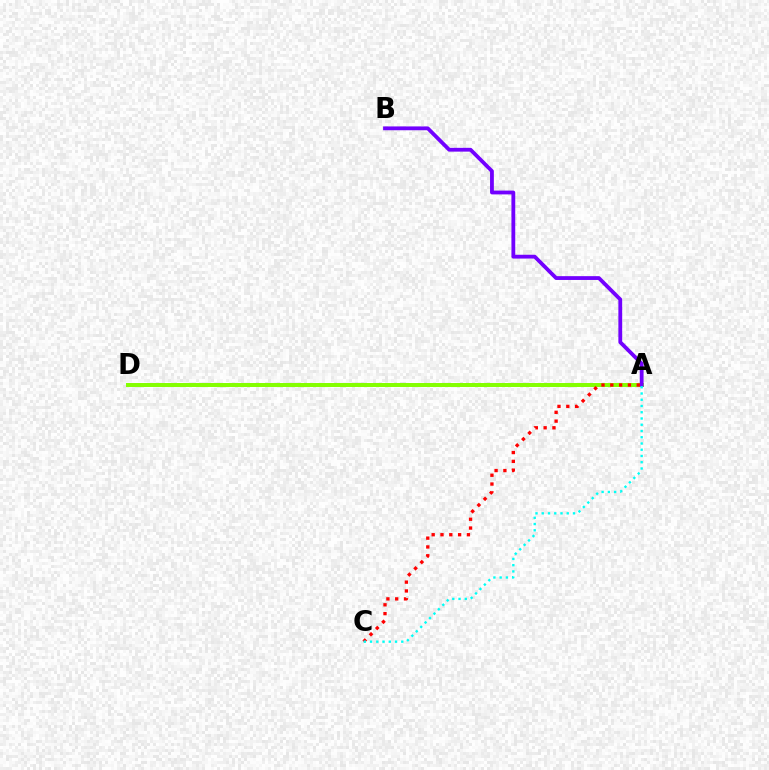{('A', 'D'): [{'color': '#84ff00', 'line_style': 'solid', 'thickness': 2.86}], ('A', 'B'): [{'color': '#7200ff', 'line_style': 'solid', 'thickness': 2.74}], ('A', 'C'): [{'color': '#ff0000', 'line_style': 'dotted', 'thickness': 2.39}, {'color': '#00fff6', 'line_style': 'dotted', 'thickness': 1.7}]}